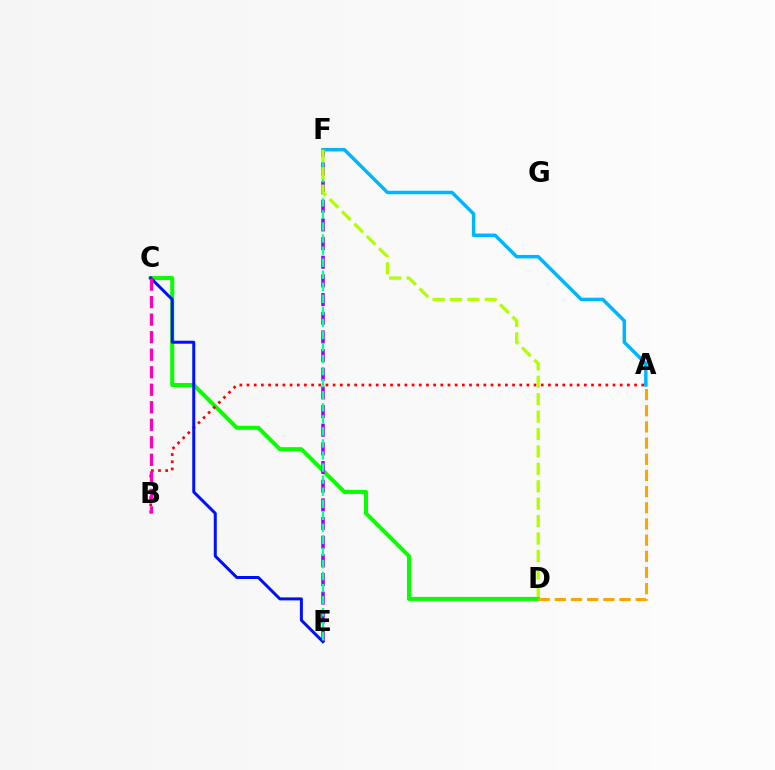{('C', 'D'): [{'color': '#08ff00', 'line_style': 'solid', 'thickness': 2.89}], ('A', 'B'): [{'color': '#ff0000', 'line_style': 'dotted', 'thickness': 1.95}], ('E', 'F'): [{'color': '#9b00ff', 'line_style': 'dashed', 'thickness': 2.54}, {'color': '#00ff9d', 'line_style': 'dashed', 'thickness': 1.64}], ('C', 'E'): [{'color': '#0010ff', 'line_style': 'solid', 'thickness': 2.16}], ('B', 'C'): [{'color': '#ff00bd', 'line_style': 'dashed', 'thickness': 2.38}], ('A', 'F'): [{'color': '#00b5ff', 'line_style': 'solid', 'thickness': 2.5}], ('A', 'D'): [{'color': '#ffa500', 'line_style': 'dashed', 'thickness': 2.2}], ('D', 'F'): [{'color': '#b3ff00', 'line_style': 'dashed', 'thickness': 2.37}]}